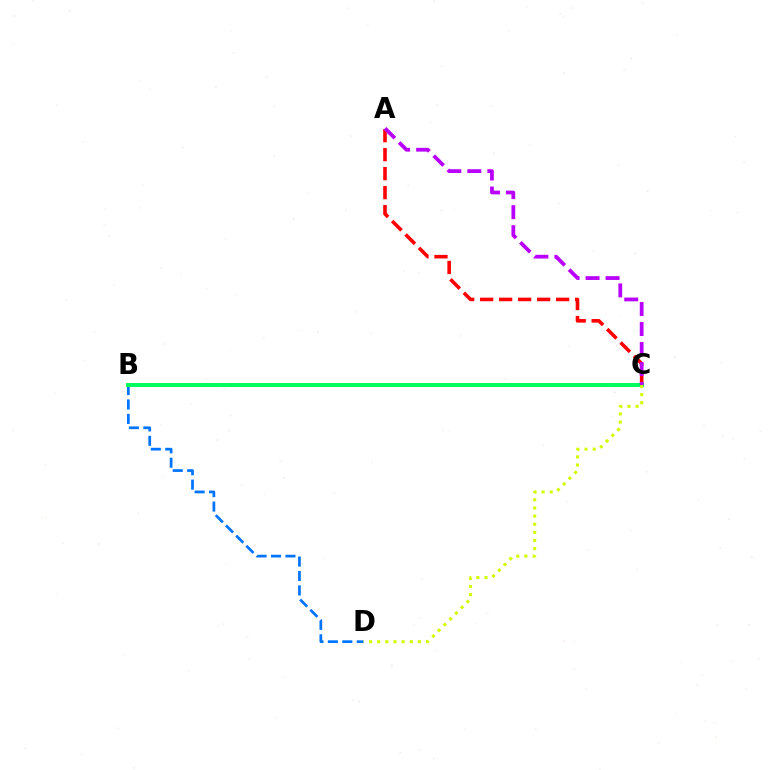{('A', 'C'): [{'color': '#ff0000', 'line_style': 'dashed', 'thickness': 2.58}, {'color': '#b900ff', 'line_style': 'dashed', 'thickness': 2.72}], ('B', 'D'): [{'color': '#0074ff', 'line_style': 'dashed', 'thickness': 1.96}], ('B', 'C'): [{'color': '#00ff5c', 'line_style': 'solid', 'thickness': 2.87}], ('C', 'D'): [{'color': '#d1ff00', 'line_style': 'dotted', 'thickness': 2.21}]}